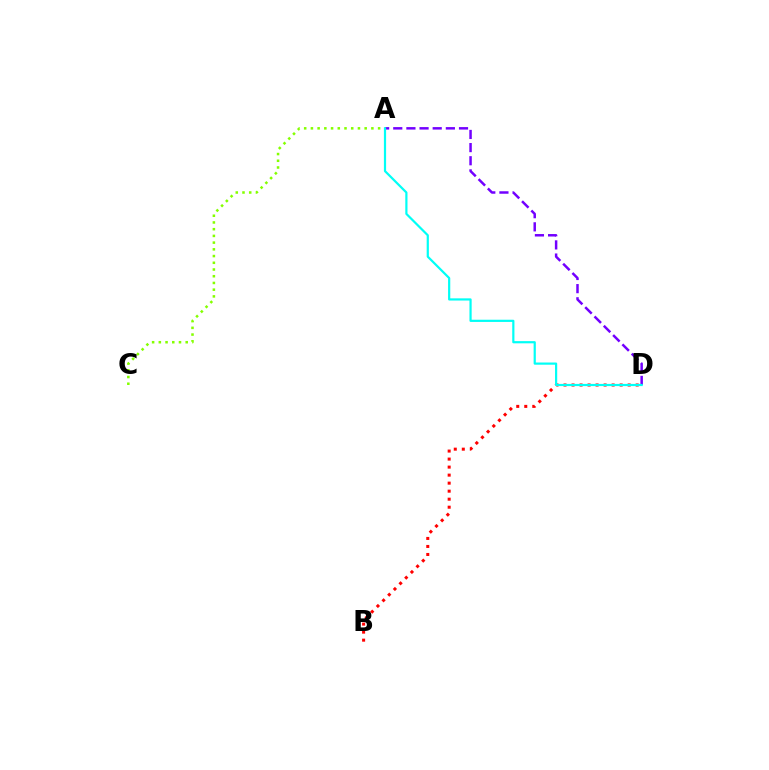{('B', 'D'): [{'color': '#ff0000', 'line_style': 'dotted', 'thickness': 2.18}], ('A', 'D'): [{'color': '#7200ff', 'line_style': 'dashed', 'thickness': 1.79}, {'color': '#00fff6', 'line_style': 'solid', 'thickness': 1.59}], ('A', 'C'): [{'color': '#84ff00', 'line_style': 'dotted', 'thickness': 1.83}]}